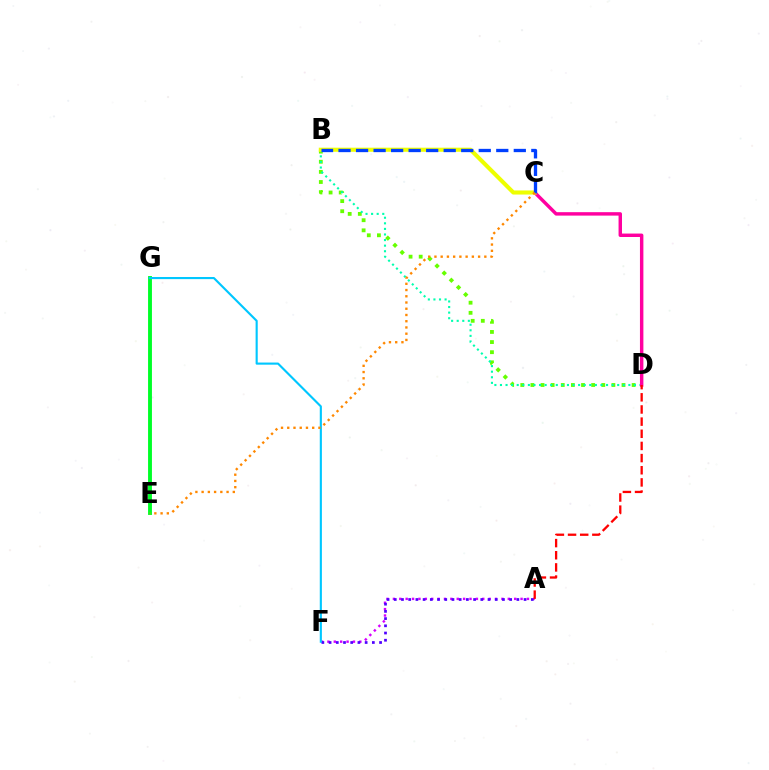{('B', 'D'): [{'color': '#66ff00', 'line_style': 'dotted', 'thickness': 2.75}, {'color': '#00ffaf', 'line_style': 'dotted', 'thickness': 1.52}], ('A', 'F'): [{'color': '#d600ff', 'line_style': 'dotted', 'thickness': 1.73}, {'color': '#4f00ff', 'line_style': 'dotted', 'thickness': 1.96}], ('C', 'D'): [{'color': '#ff00a0', 'line_style': 'solid', 'thickness': 2.47}], ('B', 'C'): [{'color': '#eeff00', 'line_style': 'solid', 'thickness': 2.95}, {'color': '#003fff', 'line_style': 'dashed', 'thickness': 2.38}], ('E', 'G'): [{'color': '#00ff27', 'line_style': 'solid', 'thickness': 2.79}], ('A', 'D'): [{'color': '#ff0000', 'line_style': 'dashed', 'thickness': 1.65}], ('F', 'G'): [{'color': '#00c7ff', 'line_style': 'solid', 'thickness': 1.53}], ('C', 'E'): [{'color': '#ff8800', 'line_style': 'dotted', 'thickness': 1.69}]}